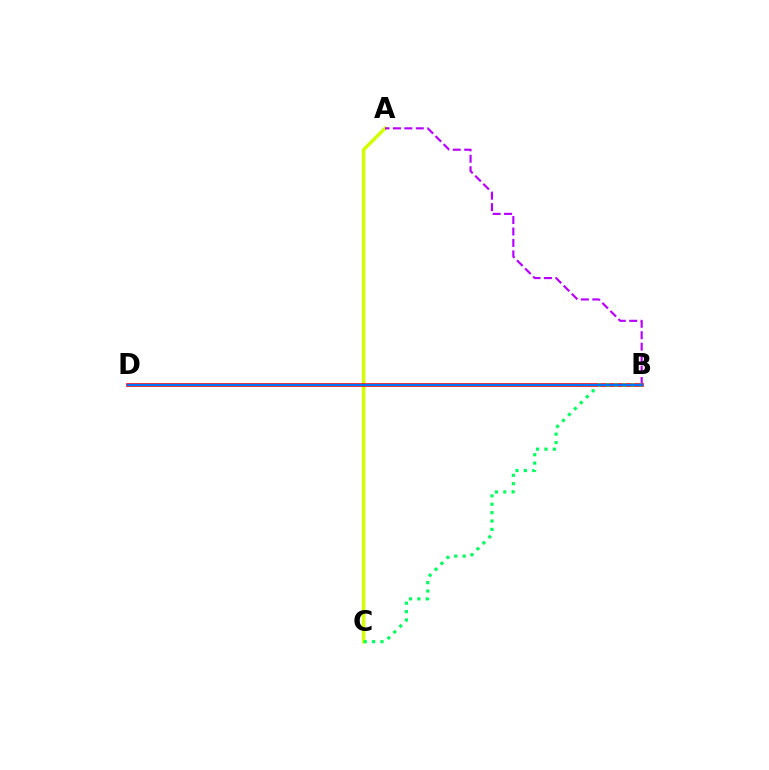{('A', 'C'): [{'color': '#d1ff00', 'line_style': 'solid', 'thickness': 2.47}], ('B', 'D'): [{'color': '#ff0000', 'line_style': 'solid', 'thickness': 2.59}, {'color': '#0074ff', 'line_style': 'solid', 'thickness': 1.62}], ('A', 'B'): [{'color': '#b900ff', 'line_style': 'dashed', 'thickness': 1.55}], ('B', 'C'): [{'color': '#00ff5c', 'line_style': 'dotted', 'thickness': 2.28}]}